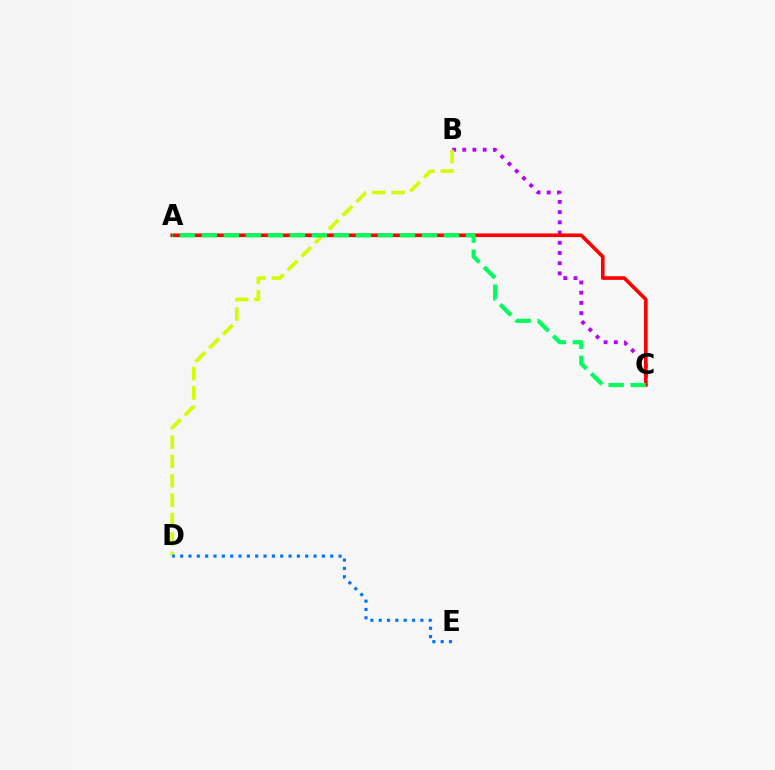{('B', 'C'): [{'color': '#b900ff', 'line_style': 'dotted', 'thickness': 2.77}], ('B', 'D'): [{'color': '#d1ff00', 'line_style': 'dashed', 'thickness': 2.63}], ('A', 'C'): [{'color': '#ff0000', 'line_style': 'solid', 'thickness': 2.62}, {'color': '#00ff5c', 'line_style': 'dashed', 'thickness': 2.99}], ('D', 'E'): [{'color': '#0074ff', 'line_style': 'dotted', 'thickness': 2.27}]}